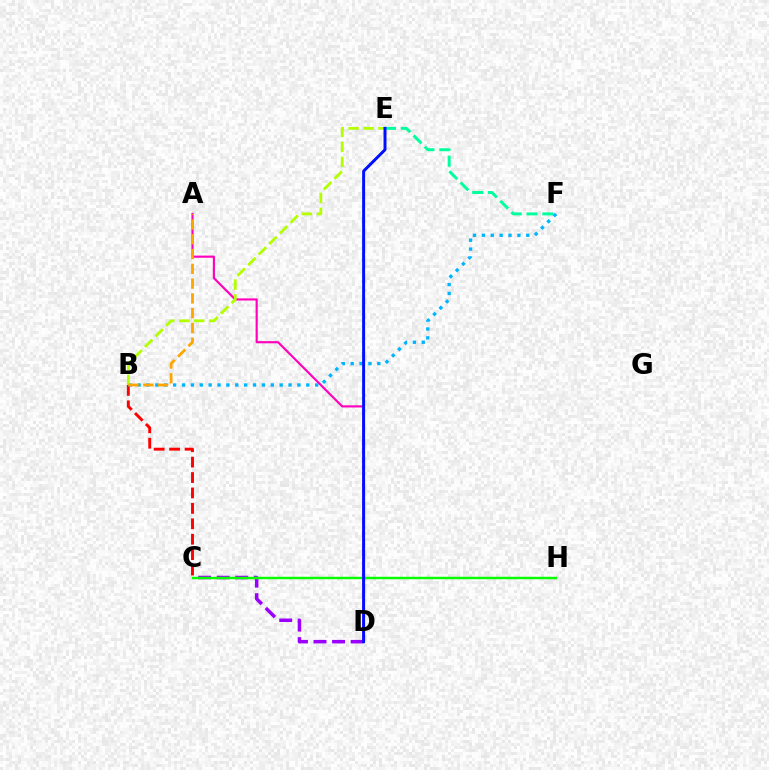{('C', 'D'): [{'color': '#9b00ff', 'line_style': 'dashed', 'thickness': 2.52}], ('B', 'C'): [{'color': '#ff0000', 'line_style': 'dashed', 'thickness': 2.1}], ('E', 'F'): [{'color': '#00ff9d', 'line_style': 'dashed', 'thickness': 2.14}], ('B', 'F'): [{'color': '#00b5ff', 'line_style': 'dotted', 'thickness': 2.41}], ('A', 'D'): [{'color': '#ff00bd', 'line_style': 'solid', 'thickness': 1.55}], ('B', 'E'): [{'color': '#b3ff00', 'line_style': 'dashed', 'thickness': 2.03}], ('C', 'H'): [{'color': '#08ff00', 'line_style': 'solid', 'thickness': 1.77}], ('A', 'B'): [{'color': '#ffa500', 'line_style': 'dashed', 'thickness': 2.01}], ('D', 'E'): [{'color': '#0010ff', 'line_style': 'solid', 'thickness': 2.14}]}